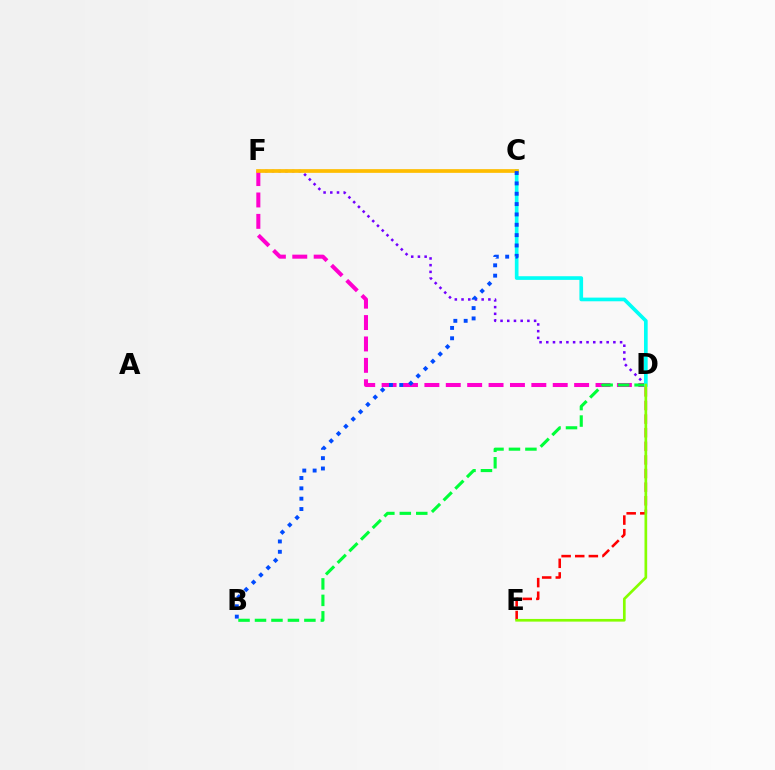{('D', 'F'): [{'color': '#ff00cf', 'line_style': 'dashed', 'thickness': 2.91}, {'color': '#7200ff', 'line_style': 'dotted', 'thickness': 1.82}], ('D', 'E'): [{'color': '#ff0000', 'line_style': 'dashed', 'thickness': 1.85}, {'color': '#84ff00', 'line_style': 'solid', 'thickness': 1.93}], ('B', 'D'): [{'color': '#00ff39', 'line_style': 'dashed', 'thickness': 2.24}], ('C', 'D'): [{'color': '#00fff6', 'line_style': 'solid', 'thickness': 2.64}], ('C', 'F'): [{'color': '#ffbd00', 'line_style': 'solid', 'thickness': 2.67}], ('B', 'C'): [{'color': '#004bff', 'line_style': 'dotted', 'thickness': 2.81}]}